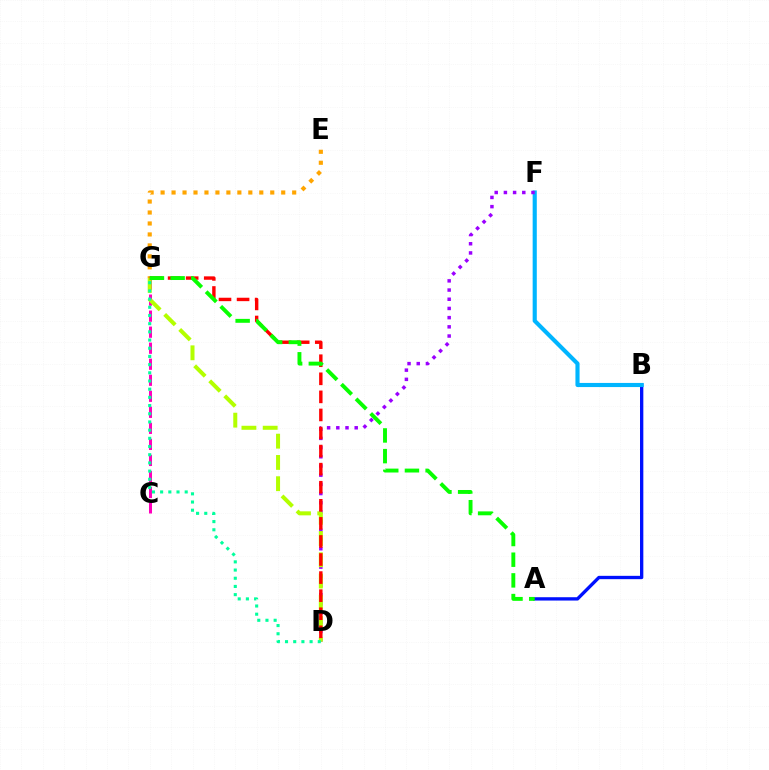{('A', 'B'): [{'color': '#0010ff', 'line_style': 'solid', 'thickness': 2.4}], ('B', 'F'): [{'color': '#00b5ff', 'line_style': 'solid', 'thickness': 2.97}], ('D', 'F'): [{'color': '#9b00ff', 'line_style': 'dotted', 'thickness': 2.5}], ('C', 'G'): [{'color': '#ff00bd', 'line_style': 'dashed', 'thickness': 2.18}], ('E', 'G'): [{'color': '#ffa500', 'line_style': 'dotted', 'thickness': 2.98}], ('D', 'G'): [{'color': '#b3ff00', 'line_style': 'dashed', 'thickness': 2.89}, {'color': '#ff0000', 'line_style': 'dashed', 'thickness': 2.46}, {'color': '#00ff9d', 'line_style': 'dotted', 'thickness': 2.23}], ('A', 'G'): [{'color': '#08ff00', 'line_style': 'dashed', 'thickness': 2.81}]}